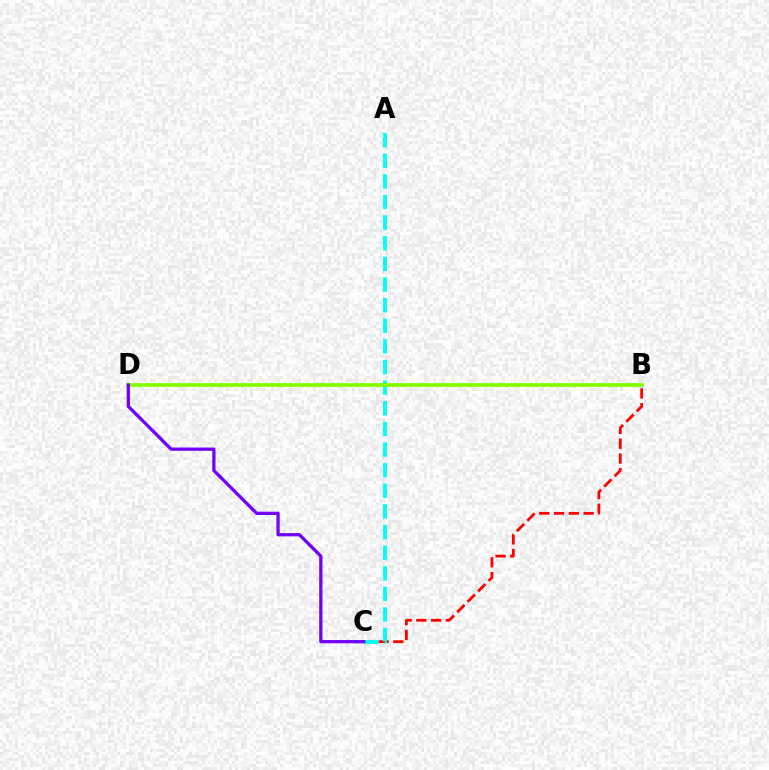{('B', 'C'): [{'color': '#ff0000', 'line_style': 'dashed', 'thickness': 2.01}], ('A', 'C'): [{'color': '#00fff6', 'line_style': 'dashed', 'thickness': 2.8}], ('B', 'D'): [{'color': '#84ff00', 'line_style': 'solid', 'thickness': 2.69}], ('C', 'D'): [{'color': '#7200ff', 'line_style': 'solid', 'thickness': 2.35}]}